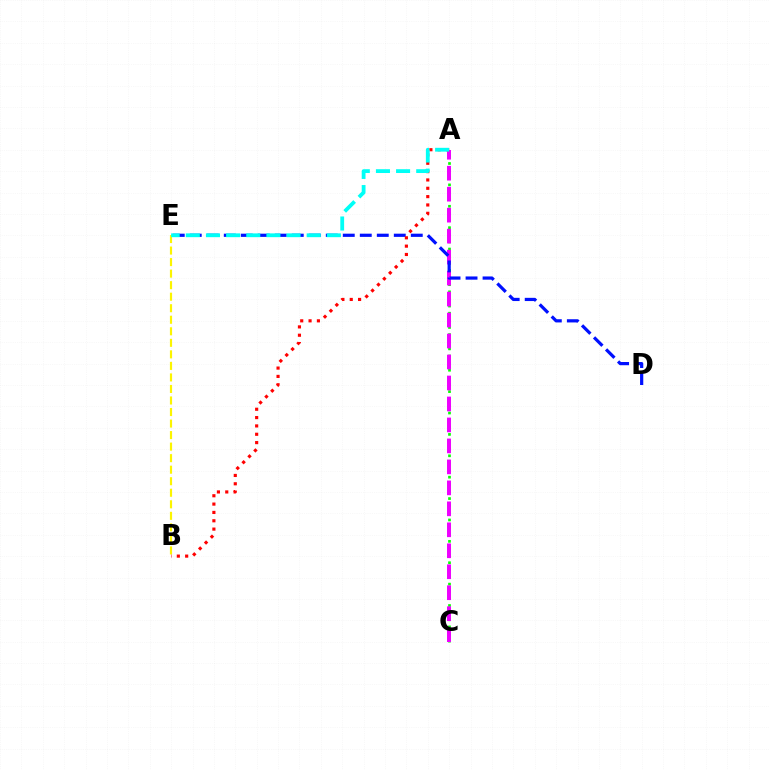{('A', 'C'): [{'color': '#08ff00', 'line_style': 'dotted', 'thickness': 1.94}, {'color': '#ee00ff', 'line_style': 'dashed', 'thickness': 2.85}], ('B', 'E'): [{'color': '#fcf500', 'line_style': 'dashed', 'thickness': 1.57}], ('D', 'E'): [{'color': '#0010ff', 'line_style': 'dashed', 'thickness': 2.31}], ('A', 'B'): [{'color': '#ff0000', 'line_style': 'dotted', 'thickness': 2.27}], ('A', 'E'): [{'color': '#00fff6', 'line_style': 'dashed', 'thickness': 2.74}]}